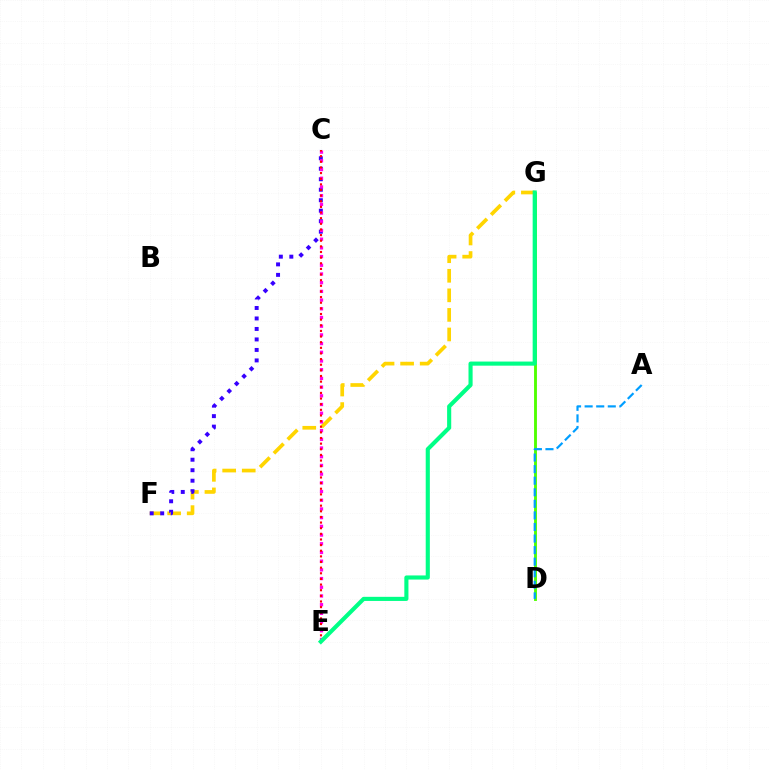{('F', 'G'): [{'color': '#ffd500', 'line_style': 'dashed', 'thickness': 2.66}], ('C', 'F'): [{'color': '#3700ff', 'line_style': 'dotted', 'thickness': 2.85}], ('C', 'E'): [{'color': '#ff00ed', 'line_style': 'dotted', 'thickness': 2.36}, {'color': '#ff0000', 'line_style': 'dotted', 'thickness': 1.53}], ('D', 'G'): [{'color': '#4fff00', 'line_style': 'solid', 'thickness': 2.07}], ('E', 'G'): [{'color': '#00ff86', 'line_style': 'solid', 'thickness': 2.96}], ('A', 'D'): [{'color': '#009eff', 'line_style': 'dashed', 'thickness': 1.57}]}